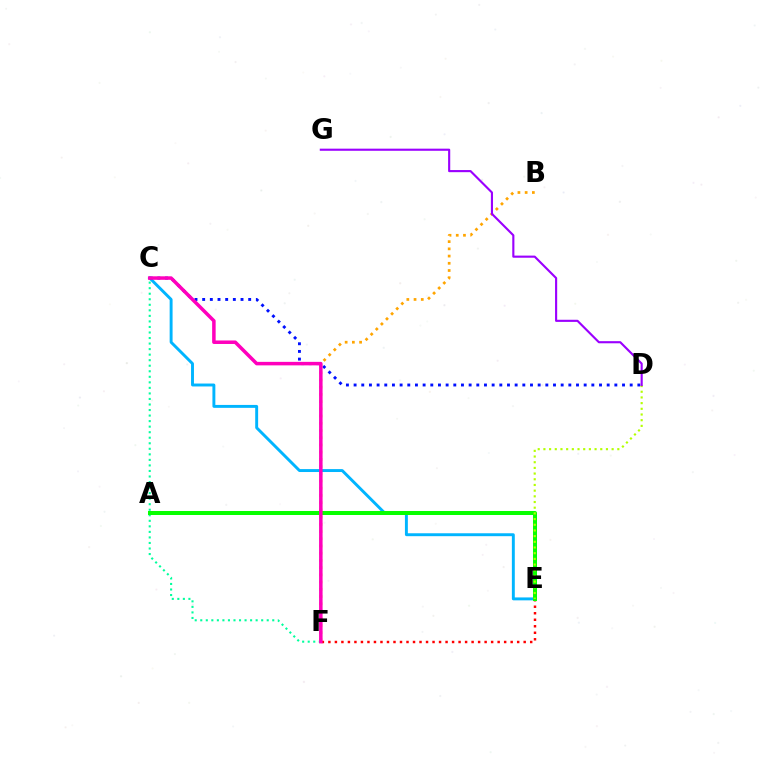{('C', 'E'): [{'color': '#00b5ff', 'line_style': 'solid', 'thickness': 2.1}], ('E', 'F'): [{'color': '#ff0000', 'line_style': 'dotted', 'thickness': 1.77}], ('C', 'F'): [{'color': '#00ff9d', 'line_style': 'dotted', 'thickness': 1.5}, {'color': '#ff00bd', 'line_style': 'solid', 'thickness': 2.53}], ('C', 'D'): [{'color': '#0010ff', 'line_style': 'dotted', 'thickness': 2.08}], ('A', 'E'): [{'color': '#08ff00', 'line_style': 'solid', 'thickness': 2.89}], ('D', 'E'): [{'color': '#b3ff00', 'line_style': 'dotted', 'thickness': 1.54}], ('B', 'F'): [{'color': '#ffa500', 'line_style': 'dotted', 'thickness': 1.96}], ('D', 'G'): [{'color': '#9b00ff', 'line_style': 'solid', 'thickness': 1.53}]}